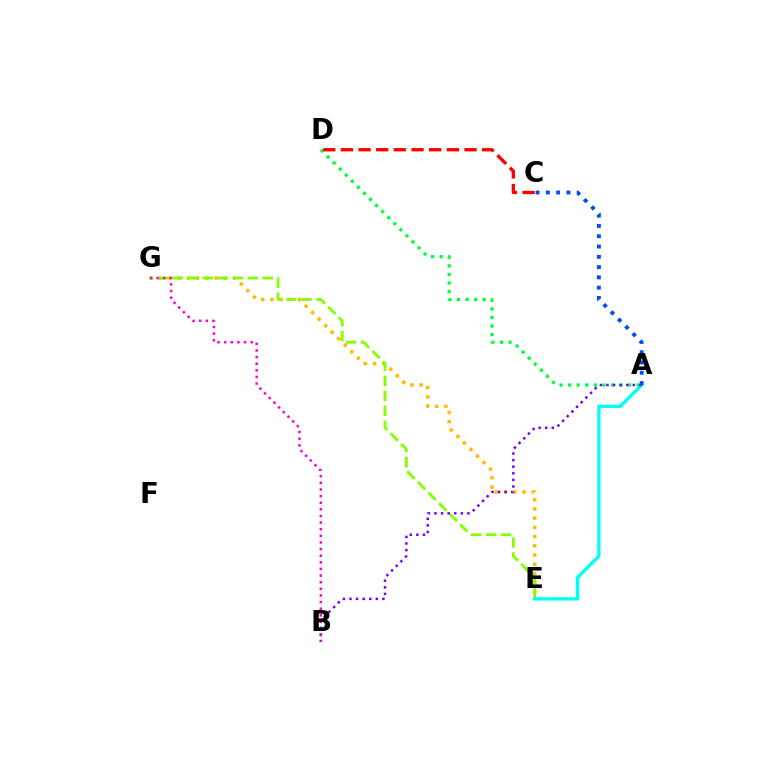{('E', 'G'): [{'color': '#ffbd00', 'line_style': 'dotted', 'thickness': 2.51}, {'color': '#84ff00', 'line_style': 'dashed', 'thickness': 2.04}], ('A', 'D'): [{'color': '#00ff39', 'line_style': 'dotted', 'thickness': 2.33}], ('C', 'D'): [{'color': '#ff0000', 'line_style': 'dashed', 'thickness': 2.4}], ('A', 'E'): [{'color': '#00fff6', 'line_style': 'solid', 'thickness': 2.41}], ('A', 'B'): [{'color': '#7200ff', 'line_style': 'dotted', 'thickness': 1.79}], ('A', 'C'): [{'color': '#004bff', 'line_style': 'dotted', 'thickness': 2.79}], ('B', 'G'): [{'color': '#ff00cf', 'line_style': 'dotted', 'thickness': 1.8}]}